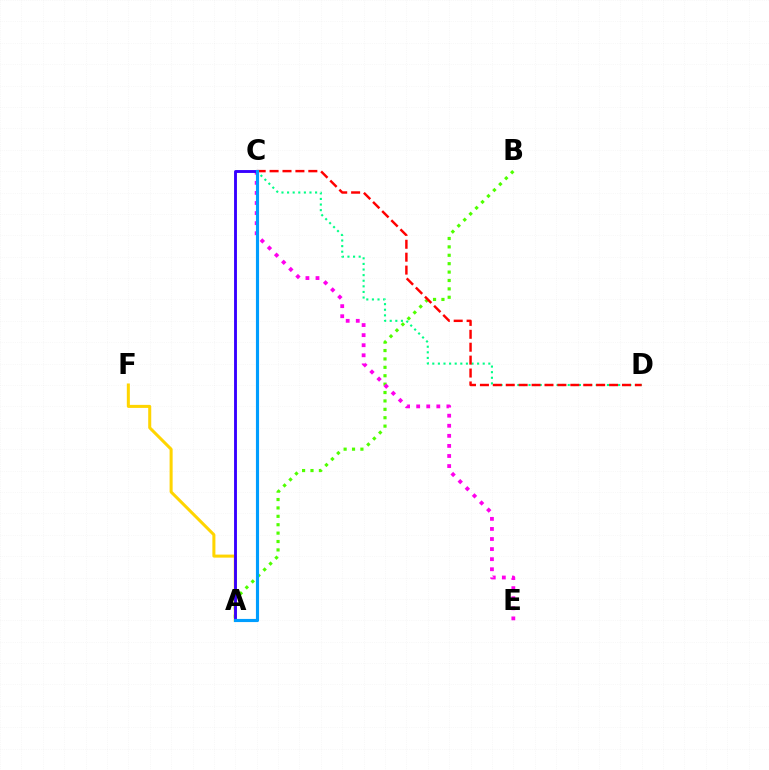{('A', 'B'): [{'color': '#4fff00', 'line_style': 'dotted', 'thickness': 2.28}], ('C', 'D'): [{'color': '#00ff86', 'line_style': 'dotted', 'thickness': 1.52}, {'color': '#ff0000', 'line_style': 'dashed', 'thickness': 1.75}], ('C', 'E'): [{'color': '#ff00ed', 'line_style': 'dotted', 'thickness': 2.74}], ('A', 'F'): [{'color': '#ffd500', 'line_style': 'solid', 'thickness': 2.18}], ('A', 'C'): [{'color': '#3700ff', 'line_style': 'solid', 'thickness': 2.07}, {'color': '#009eff', 'line_style': 'solid', 'thickness': 2.26}]}